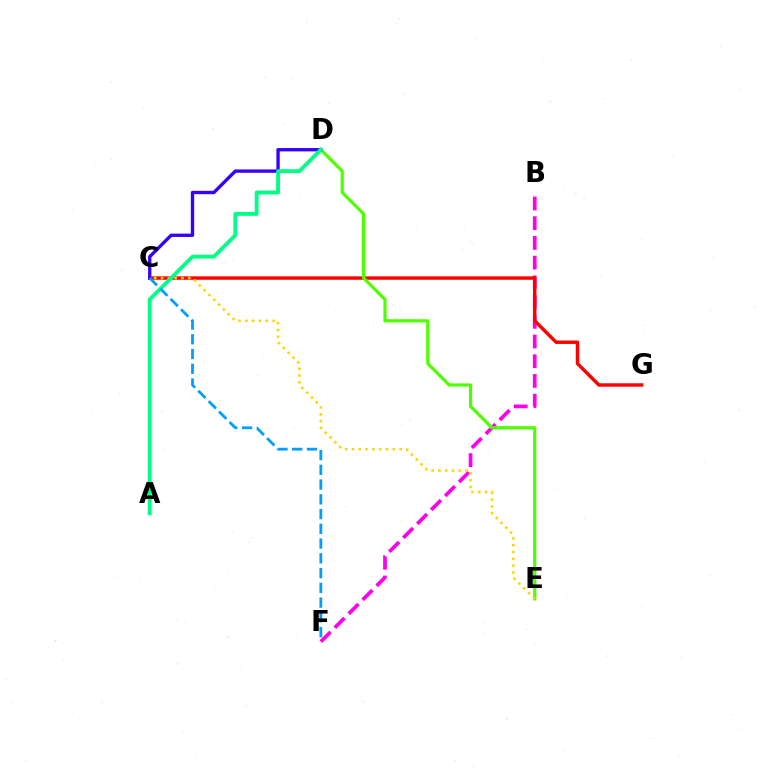{('B', 'F'): [{'color': '#ff00ed', 'line_style': 'dashed', 'thickness': 2.68}], ('C', 'G'): [{'color': '#ff0000', 'line_style': 'solid', 'thickness': 2.47}], ('D', 'E'): [{'color': '#4fff00', 'line_style': 'solid', 'thickness': 2.3}], ('C', 'D'): [{'color': '#3700ff', 'line_style': 'solid', 'thickness': 2.41}], ('C', 'E'): [{'color': '#ffd500', 'line_style': 'dotted', 'thickness': 1.85}], ('A', 'D'): [{'color': '#00ff86', 'line_style': 'solid', 'thickness': 2.77}], ('C', 'F'): [{'color': '#009eff', 'line_style': 'dashed', 'thickness': 2.0}]}